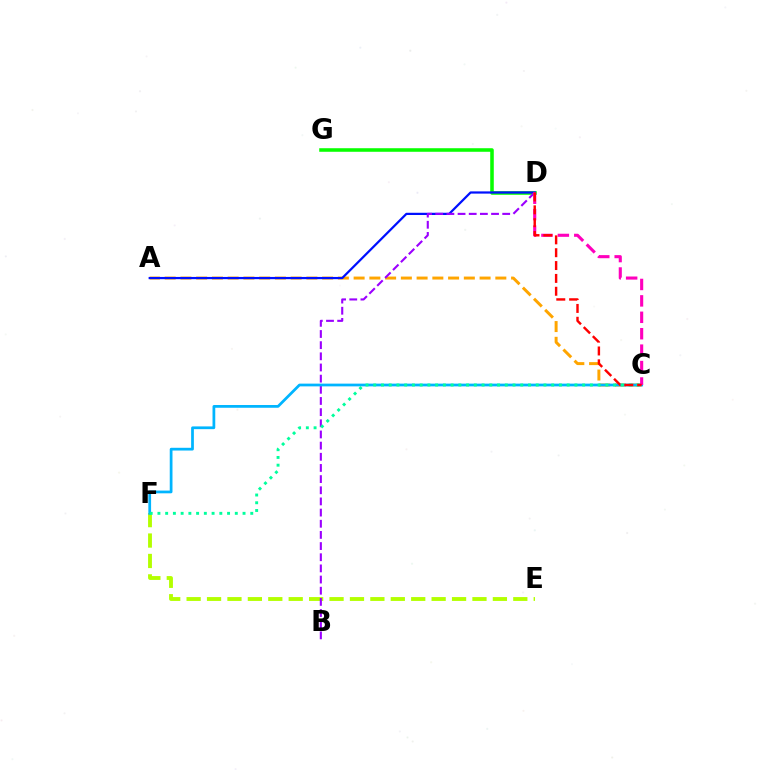{('E', 'F'): [{'color': '#b3ff00', 'line_style': 'dashed', 'thickness': 2.77}], ('A', 'C'): [{'color': '#ffa500', 'line_style': 'dashed', 'thickness': 2.14}], ('D', 'G'): [{'color': '#08ff00', 'line_style': 'solid', 'thickness': 2.56}], ('A', 'D'): [{'color': '#0010ff', 'line_style': 'solid', 'thickness': 1.61}], ('B', 'D'): [{'color': '#9b00ff', 'line_style': 'dashed', 'thickness': 1.52}], ('C', 'F'): [{'color': '#00b5ff', 'line_style': 'solid', 'thickness': 1.98}, {'color': '#00ff9d', 'line_style': 'dotted', 'thickness': 2.1}], ('C', 'D'): [{'color': '#ff00bd', 'line_style': 'dashed', 'thickness': 2.23}, {'color': '#ff0000', 'line_style': 'dashed', 'thickness': 1.75}]}